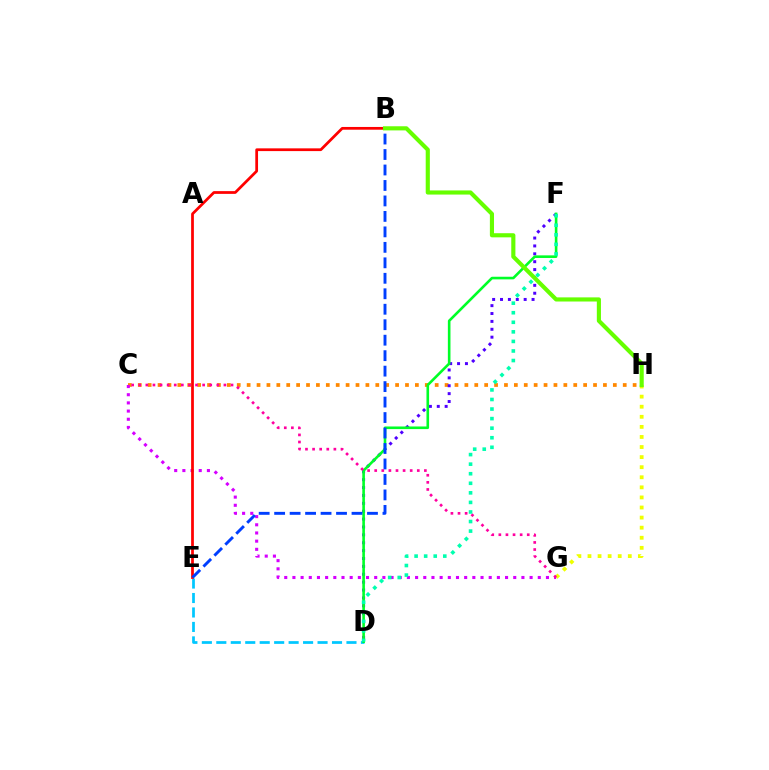{('C', 'H'): [{'color': '#ff8800', 'line_style': 'dotted', 'thickness': 2.69}], ('D', 'E'): [{'color': '#00c7ff', 'line_style': 'dashed', 'thickness': 1.96}], ('D', 'F'): [{'color': '#4f00ff', 'line_style': 'dotted', 'thickness': 2.14}, {'color': '#00ff27', 'line_style': 'solid', 'thickness': 1.88}, {'color': '#00ffaf', 'line_style': 'dotted', 'thickness': 2.6}], ('G', 'H'): [{'color': '#eeff00', 'line_style': 'dotted', 'thickness': 2.74}], ('C', 'G'): [{'color': '#d600ff', 'line_style': 'dotted', 'thickness': 2.22}, {'color': '#ff00a0', 'line_style': 'dotted', 'thickness': 1.93}], ('B', 'E'): [{'color': '#ff0000', 'line_style': 'solid', 'thickness': 1.98}, {'color': '#003fff', 'line_style': 'dashed', 'thickness': 2.1}], ('B', 'H'): [{'color': '#66ff00', 'line_style': 'solid', 'thickness': 2.98}]}